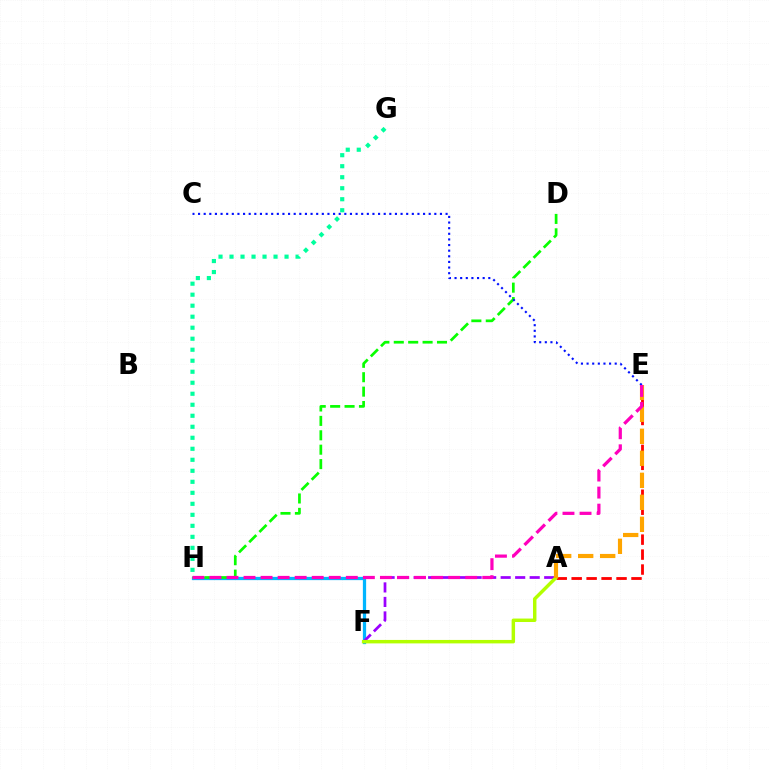{('F', 'H'): [{'color': '#00b5ff', 'line_style': 'solid', 'thickness': 2.34}], ('A', 'F'): [{'color': '#9b00ff', 'line_style': 'dashed', 'thickness': 1.97}, {'color': '#b3ff00', 'line_style': 'solid', 'thickness': 2.49}], ('A', 'E'): [{'color': '#ff0000', 'line_style': 'dashed', 'thickness': 2.03}, {'color': '#ffa500', 'line_style': 'dashed', 'thickness': 2.99}], ('G', 'H'): [{'color': '#00ff9d', 'line_style': 'dotted', 'thickness': 2.99}], ('D', 'H'): [{'color': '#08ff00', 'line_style': 'dashed', 'thickness': 1.96}], ('C', 'E'): [{'color': '#0010ff', 'line_style': 'dotted', 'thickness': 1.53}], ('E', 'H'): [{'color': '#ff00bd', 'line_style': 'dashed', 'thickness': 2.32}]}